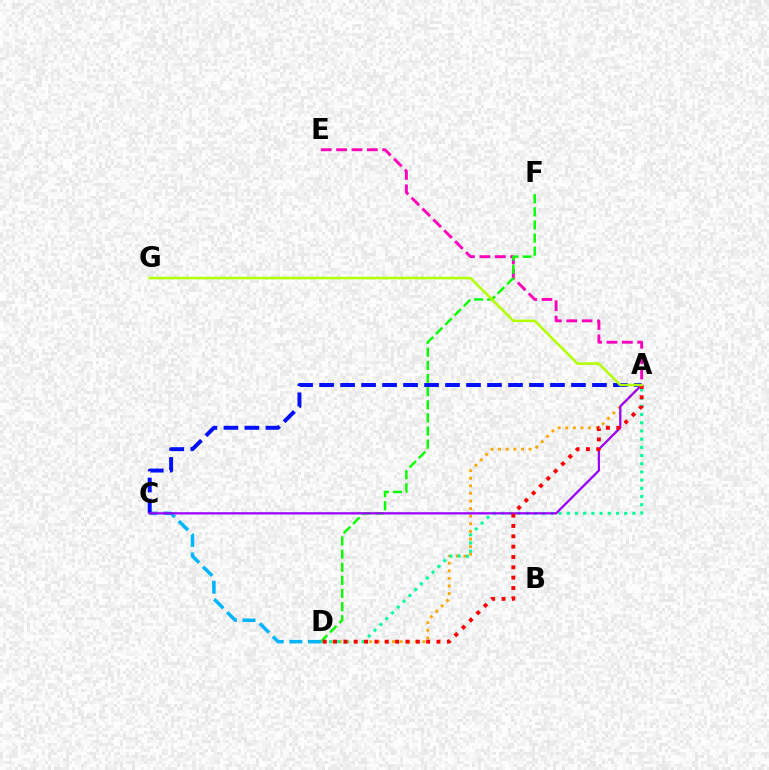{('A', 'D'): [{'color': '#ffa500', 'line_style': 'dotted', 'thickness': 2.06}, {'color': '#00ff9d', 'line_style': 'dotted', 'thickness': 2.23}, {'color': '#ff0000', 'line_style': 'dotted', 'thickness': 2.81}], ('A', 'E'): [{'color': '#ff00bd', 'line_style': 'dashed', 'thickness': 2.09}], ('D', 'F'): [{'color': '#08ff00', 'line_style': 'dashed', 'thickness': 1.78}], ('C', 'D'): [{'color': '#00b5ff', 'line_style': 'dashed', 'thickness': 2.52}], ('A', 'C'): [{'color': '#0010ff', 'line_style': 'dashed', 'thickness': 2.85}, {'color': '#9b00ff', 'line_style': 'solid', 'thickness': 1.62}], ('A', 'G'): [{'color': '#b3ff00', 'line_style': 'solid', 'thickness': 1.83}]}